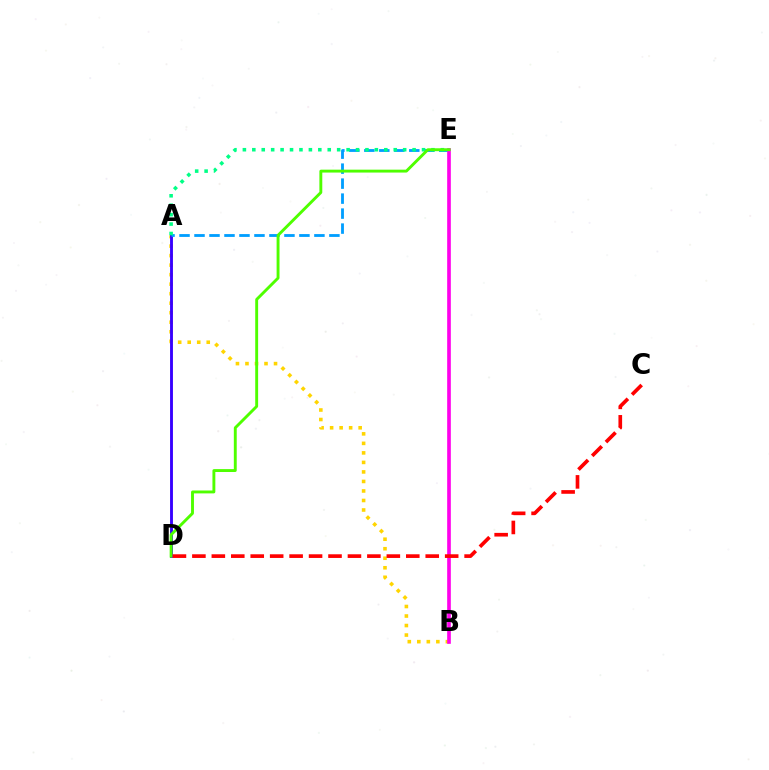{('A', 'B'): [{'color': '#ffd500', 'line_style': 'dotted', 'thickness': 2.59}], ('A', 'D'): [{'color': '#3700ff', 'line_style': 'solid', 'thickness': 2.07}], ('A', 'E'): [{'color': '#009eff', 'line_style': 'dashed', 'thickness': 2.04}, {'color': '#00ff86', 'line_style': 'dotted', 'thickness': 2.56}], ('B', 'E'): [{'color': '#ff00ed', 'line_style': 'solid', 'thickness': 2.63}], ('D', 'E'): [{'color': '#4fff00', 'line_style': 'solid', 'thickness': 2.09}], ('C', 'D'): [{'color': '#ff0000', 'line_style': 'dashed', 'thickness': 2.64}]}